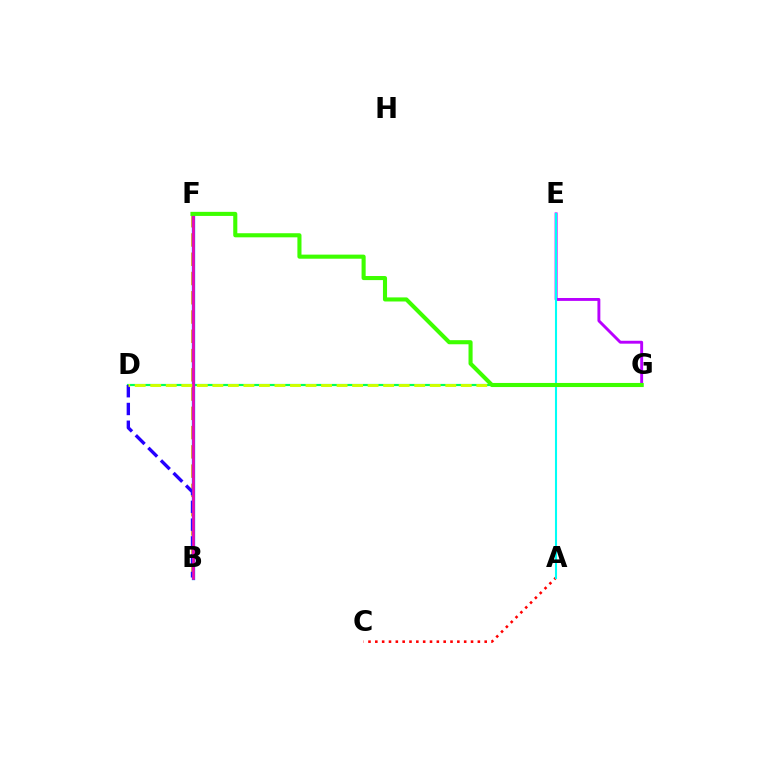{('D', 'G'): [{'color': '#00ff5c', 'line_style': 'solid', 'thickness': 1.58}, {'color': '#d1ff00', 'line_style': 'dashed', 'thickness': 2.11}], ('B', 'F'): [{'color': '#ff9400', 'line_style': 'dashed', 'thickness': 2.62}, {'color': '#0074ff', 'line_style': 'solid', 'thickness': 2.38}, {'color': '#ff00ac', 'line_style': 'solid', 'thickness': 1.82}], ('B', 'D'): [{'color': '#2500ff', 'line_style': 'dashed', 'thickness': 2.42}], ('A', 'C'): [{'color': '#ff0000', 'line_style': 'dotted', 'thickness': 1.86}], ('E', 'G'): [{'color': '#b900ff', 'line_style': 'solid', 'thickness': 2.09}], ('A', 'E'): [{'color': '#00fff6', 'line_style': 'solid', 'thickness': 1.5}], ('F', 'G'): [{'color': '#3dff00', 'line_style': 'solid', 'thickness': 2.94}]}